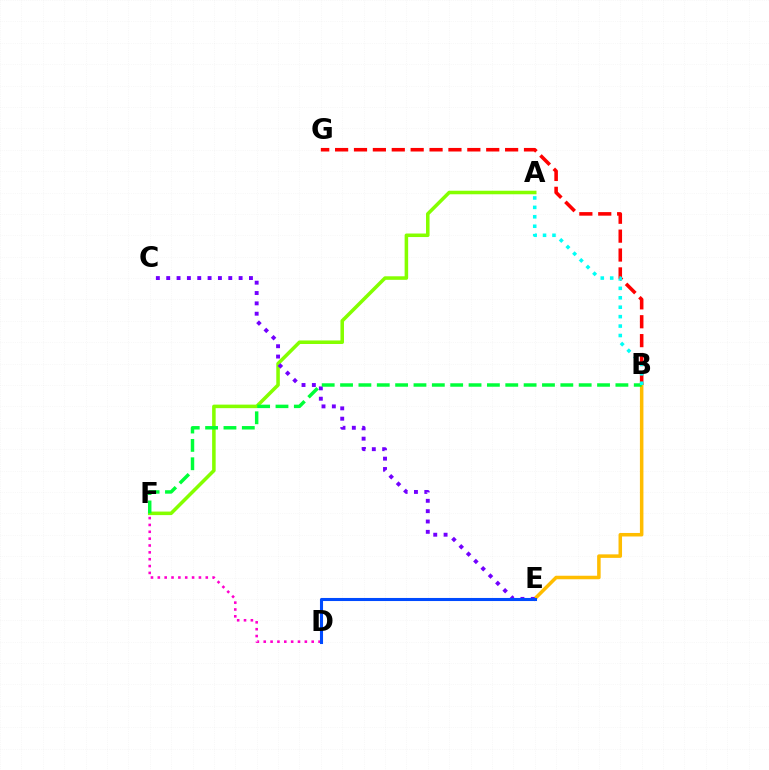{('B', 'E'): [{'color': '#ffbd00', 'line_style': 'solid', 'thickness': 2.53}], ('D', 'F'): [{'color': '#ff00cf', 'line_style': 'dotted', 'thickness': 1.86}], ('A', 'F'): [{'color': '#84ff00', 'line_style': 'solid', 'thickness': 2.55}], ('B', 'G'): [{'color': '#ff0000', 'line_style': 'dashed', 'thickness': 2.57}], ('C', 'E'): [{'color': '#7200ff', 'line_style': 'dotted', 'thickness': 2.81}], ('D', 'E'): [{'color': '#004bff', 'line_style': 'solid', 'thickness': 2.21}], ('B', 'F'): [{'color': '#00ff39', 'line_style': 'dashed', 'thickness': 2.49}], ('A', 'B'): [{'color': '#00fff6', 'line_style': 'dotted', 'thickness': 2.56}]}